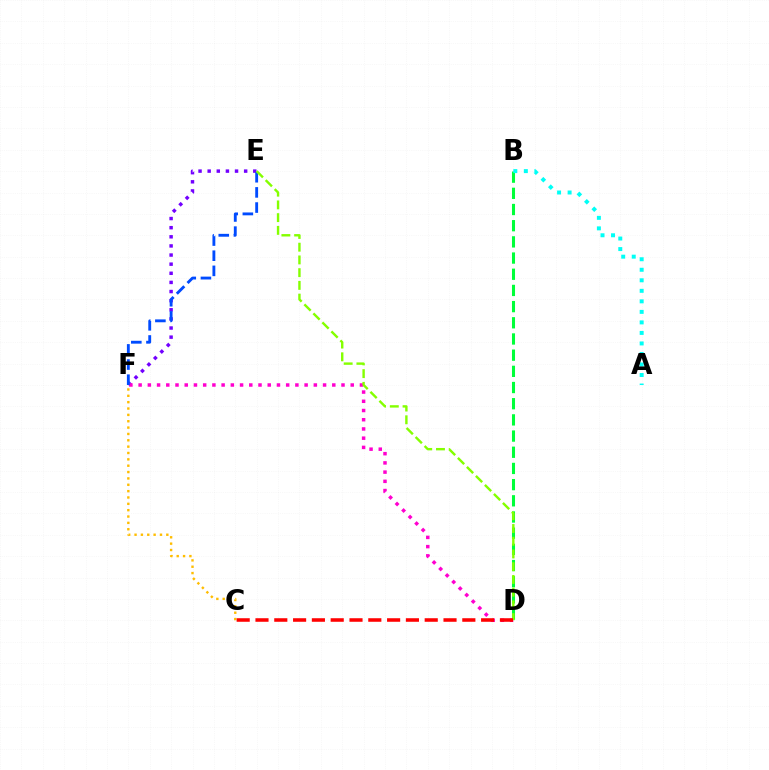{('E', 'F'): [{'color': '#7200ff', 'line_style': 'dotted', 'thickness': 2.48}, {'color': '#004bff', 'line_style': 'dashed', 'thickness': 2.06}], ('D', 'F'): [{'color': '#ff00cf', 'line_style': 'dotted', 'thickness': 2.51}], ('B', 'D'): [{'color': '#00ff39', 'line_style': 'dashed', 'thickness': 2.2}], ('A', 'B'): [{'color': '#00fff6', 'line_style': 'dotted', 'thickness': 2.86}], ('D', 'E'): [{'color': '#84ff00', 'line_style': 'dashed', 'thickness': 1.73}], ('C', 'F'): [{'color': '#ffbd00', 'line_style': 'dotted', 'thickness': 1.73}], ('C', 'D'): [{'color': '#ff0000', 'line_style': 'dashed', 'thickness': 2.55}]}